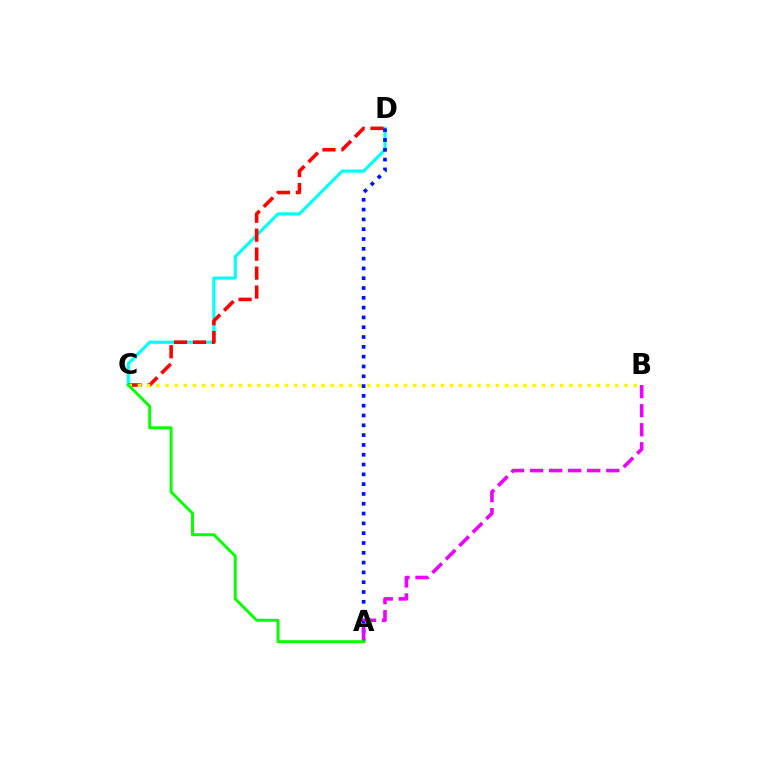{('C', 'D'): [{'color': '#00fff6', 'line_style': 'solid', 'thickness': 2.25}, {'color': '#ff0000', 'line_style': 'dashed', 'thickness': 2.58}], ('B', 'C'): [{'color': '#fcf500', 'line_style': 'dotted', 'thickness': 2.49}], ('A', 'D'): [{'color': '#0010ff', 'line_style': 'dotted', 'thickness': 2.66}], ('A', 'B'): [{'color': '#ee00ff', 'line_style': 'dashed', 'thickness': 2.59}], ('A', 'C'): [{'color': '#08ff00', 'line_style': 'solid', 'thickness': 2.13}]}